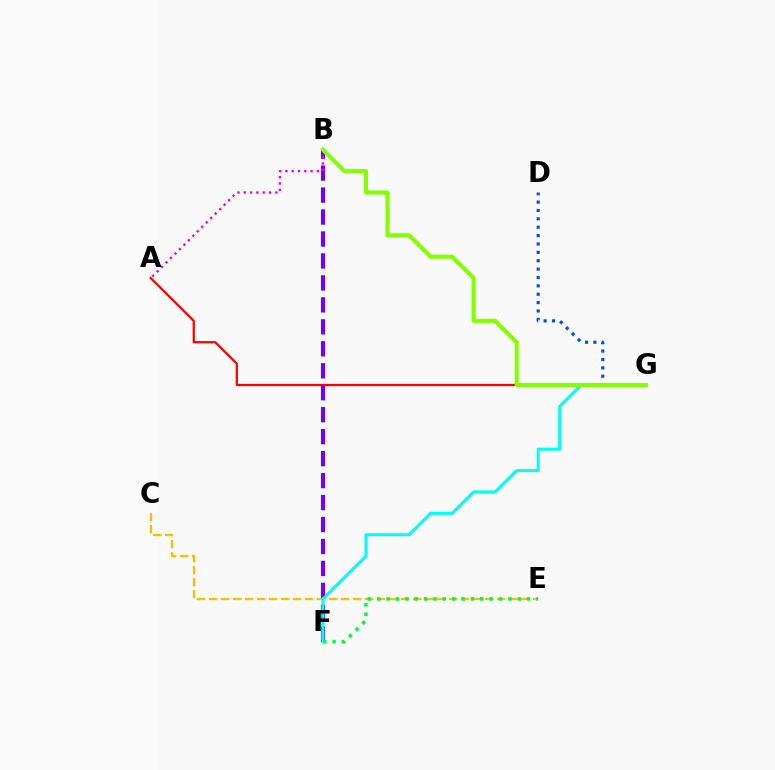{('A', 'G'): [{'color': '#ff0000', 'line_style': 'solid', 'thickness': 1.6}], ('B', 'F'): [{'color': '#7200ff', 'line_style': 'dashed', 'thickness': 2.98}], ('C', 'E'): [{'color': '#ffbd00', 'line_style': 'dashed', 'thickness': 1.63}], ('F', 'G'): [{'color': '#00fff6', 'line_style': 'solid', 'thickness': 2.19}], ('D', 'G'): [{'color': '#004bff', 'line_style': 'dotted', 'thickness': 2.28}], ('E', 'F'): [{'color': '#00ff39', 'line_style': 'dotted', 'thickness': 2.54}], ('A', 'B'): [{'color': '#ff00cf', 'line_style': 'dotted', 'thickness': 1.71}], ('B', 'G'): [{'color': '#84ff00', 'line_style': 'solid', 'thickness': 2.95}]}